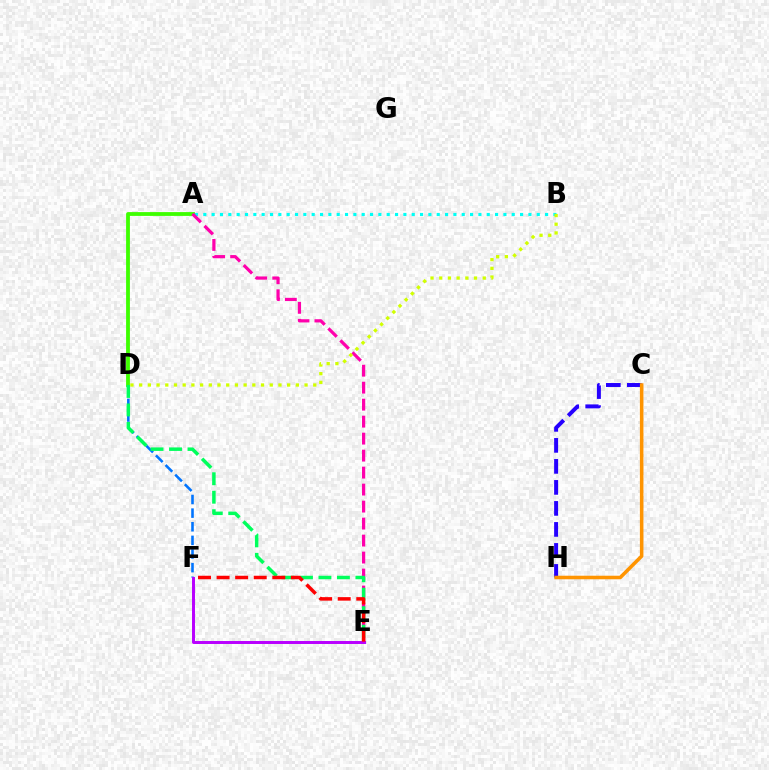{('A', 'B'): [{'color': '#00fff6', 'line_style': 'dotted', 'thickness': 2.26}], ('D', 'F'): [{'color': '#0074ff', 'line_style': 'dashed', 'thickness': 1.85}], ('A', 'D'): [{'color': '#3dff00', 'line_style': 'solid', 'thickness': 2.74}], ('A', 'E'): [{'color': '#ff00ac', 'line_style': 'dashed', 'thickness': 2.31}], ('C', 'H'): [{'color': '#2500ff', 'line_style': 'dashed', 'thickness': 2.85}, {'color': '#ff9400', 'line_style': 'solid', 'thickness': 2.55}], ('D', 'E'): [{'color': '#00ff5c', 'line_style': 'dashed', 'thickness': 2.51}], ('B', 'D'): [{'color': '#d1ff00', 'line_style': 'dotted', 'thickness': 2.36}], ('E', 'F'): [{'color': '#b900ff', 'line_style': 'solid', 'thickness': 2.13}, {'color': '#ff0000', 'line_style': 'dashed', 'thickness': 2.52}]}